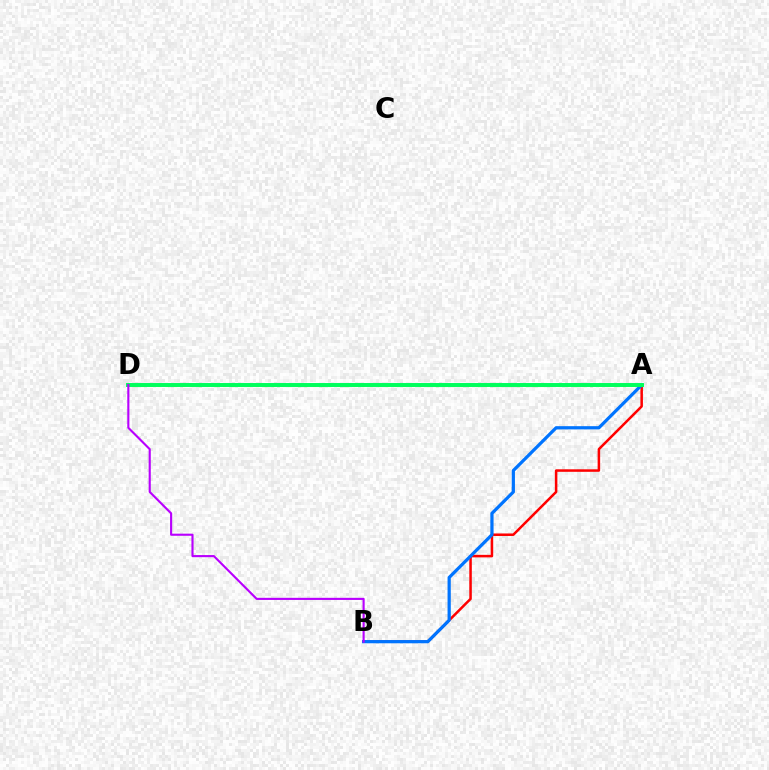{('A', 'B'): [{'color': '#ff0000', 'line_style': 'solid', 'thickness': 1.81}, {'color': '#0074ff', 'line_style': 'solid', 'thickness': 2.32}], ('A', 'D'): [{'color': '#d1ff00', 'line_style': 'dotted', 'thickness': 2.22}, {'color': '#00ff5c', 'line_style': 'solid', 'thickness': 2.84}], ('B', 'D'): [{'color': '#b900ff', 'line_style': 'solid', 'thickness': 1.53}]}